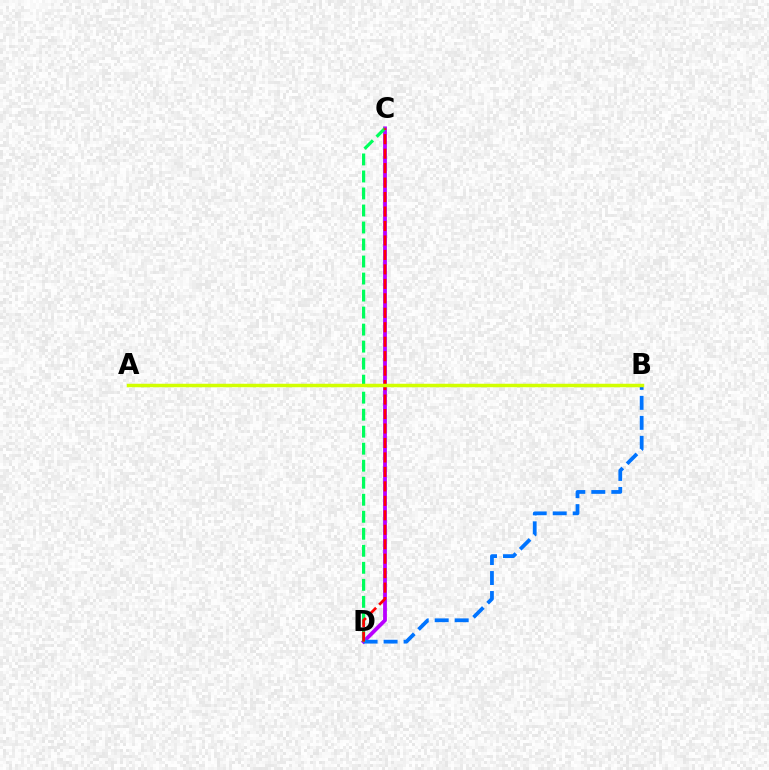{('C', 'D'): [{'color': '#b900ff', 'line_style': 'solid', 'thickness': 2.73}, {'color': '#00ff5c', 'line_style': 'dashed', 'thickness': 2.31}, {'color': '#ff0000', 'line_style': 'dashed', 'thickness': 1.97}], ('B', 'D'): [{'color': '#0074ff', 'line_style': 'dashed', 'thickness': 2.72}], ('A', 'B'): [{'color': '#d1ff00', 'line_style': 'solid', 'thickness': 2.51}]}